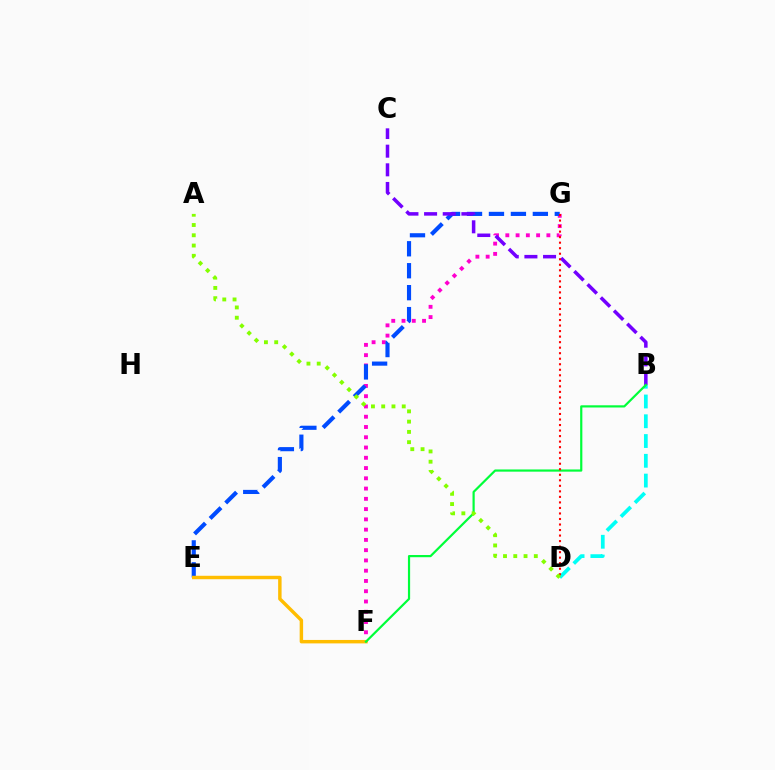{('F', 'G'): [{'color': '#ff00cf', 'line_style': 'dotted', 'thickness': 2.79}], ('E', 'G'): [{'color': '#004bff', 'line_style': 'dashed', 'thickness': 2.98}], ('B', 'D'): [{'color': '#00fff6', 'line_style': 'dashed', 'thickness': 2.69}], ('B', 'C'): [{'color': '#7200ff', 'line_style': 'dashed', 'thickness': 2.53}], ('E', 'F'): [{'color': '#ffbd00', 'line_style': 'solid', 'thickness': 2.48}], ('B', 'F'): [{'color': '#00ff39', 'line_style': 'solid', 'thickness': 1.58}], ('D', 'G'): [{'color': '#ff0000', 'line_style': 'dotted', 'thickness': 1.5}], ('A', 'D'): [{'color': '#84ff00', 'line_style': 'dotted', 'thickness': 2.79}]}